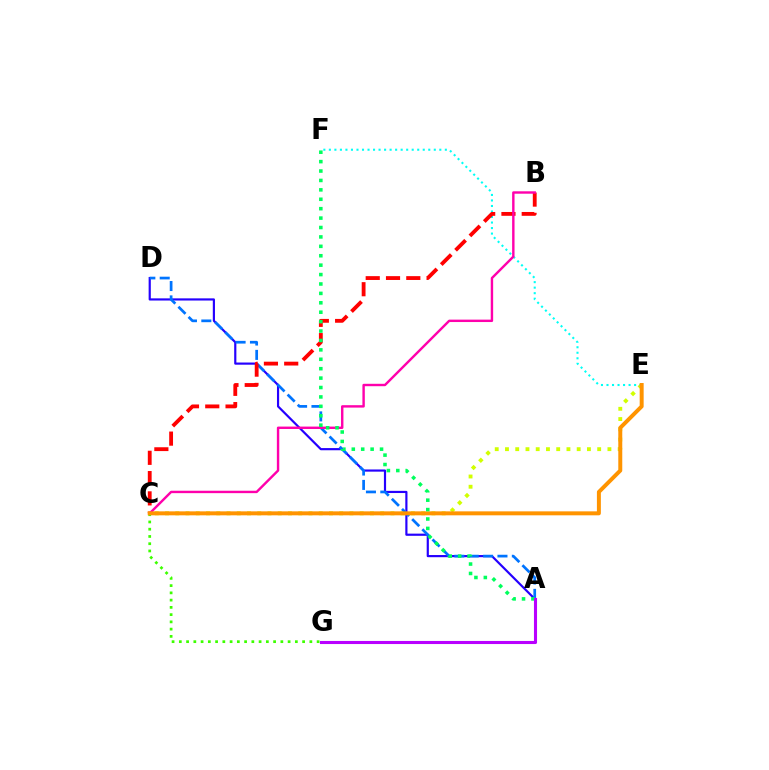{('A', 'D'): [{'color': '#2500ff', 'line_style': 'solid', 'thickness': 1.57}, {'color': '#0074ff', 'line_style': 'dashed', 'thickness': 1.95}], ('C', 'E'): [{'color': '#d1ff00', 'line_style': 'dotted', 'thickness': 2.78}, {'color': '#ff9400', 'line_style': 'solid', 'thickness': 2.86}], ('E', 'F'): [{'color': '#00fff6', 'line_style': 'dotted', 'thickness': 1.5}], ('B', 'C'): [{'color': '#ff0000', 'line_style': 'dashed', 'thickness': 2.76}, {'color': '#ff00ac', 'line_style': 'solid', 'thickness': 1.73}], ('C', 'G'): [{'color': '#3dff00', 'line_style': 'dotted', 'thickness': 1.97}], ('A', 'F'): [{'color': '#00ff5c', 'line_style': 'dotted', 'thickness': 2.56}], ('A', 'G'): [{'color': '#b900ff', 'line_style': 'solid', 'thickness': 2.22}]}